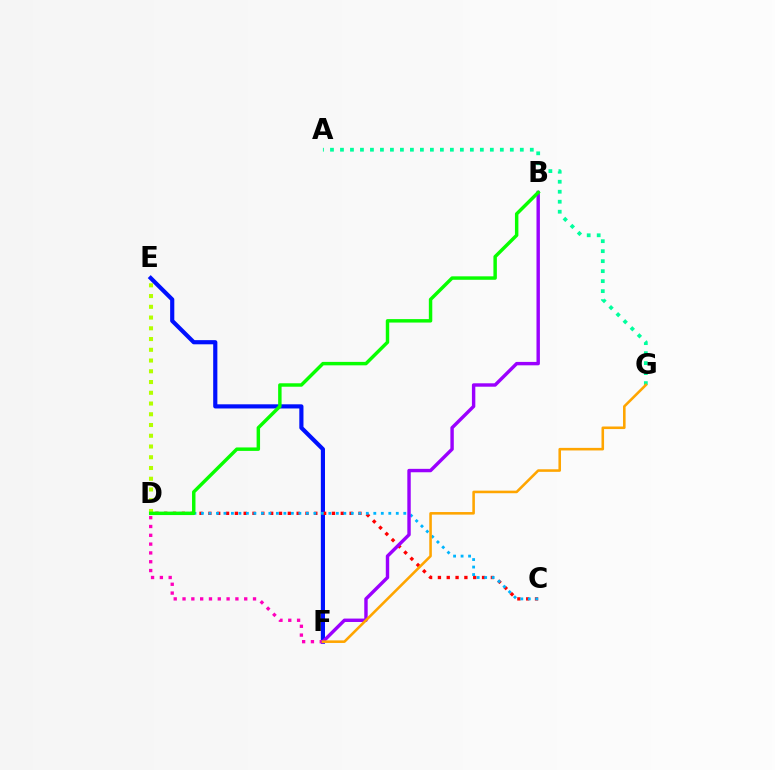{('E', 'F'): [{'color': '#0010ff', 'line_style': 'solid', 'thickness': 3.0}], ('C', 'D'): [{'color': '#ff0000', 'line_style': 'dotted', 'thickness': 2.4}, {'color': '#00b5ff', 'line_style': 'dotted', 'thickness': 2.04}], ('D', 'F'): [{'color': '#ff00bd', 'line_style': 'dotted', 'thickness': 2.39}], ('B', 'F'): [{'color': '#9b00ff', 'line_style': 'solid', 'thickness': 2.46}], ('A', 'G'): [{'color': '#00ff9d', 'line_style': 'dotted', 'thickness': 2.71}], ('F', 'G'): [{'color': '#ffa500', 'line_style': 'solid', 'thickness': 1.85}], ('D', 'E'): [{'color': '#b3ff00', 'line_style': 'dotted', 'thickness': 2.92}], ('B', 'D'): [{'color': '#08ff00', 'line_style': 'solid', 'thickness': 2.48}]}